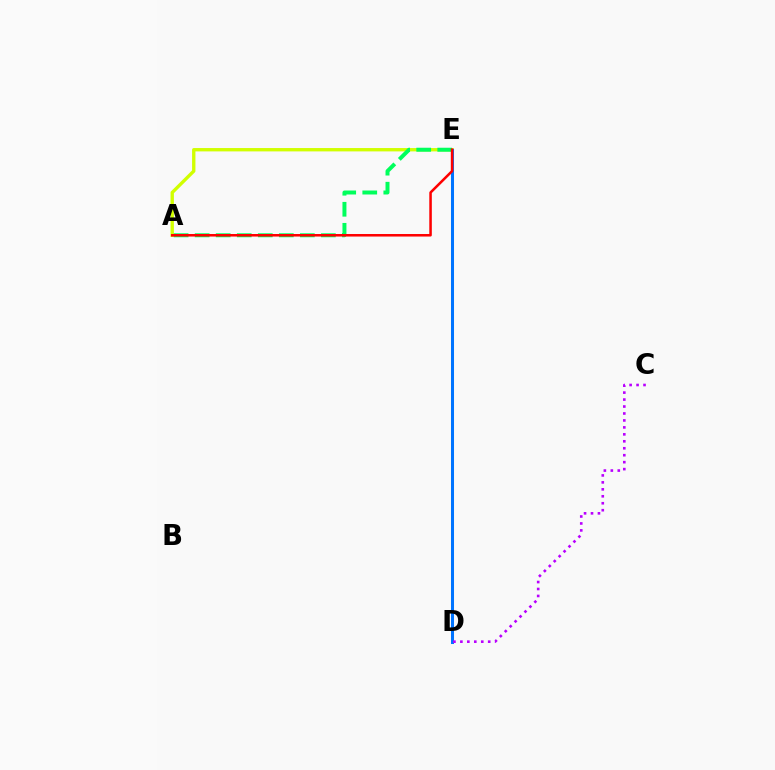{('A', 'E'): [{'color': '#d1ff00', 'line_style': 'solid', 'thickness': 2.41}, {'color': '#00ff5c', 'line_style': 'dashed', 'thickness': 2.86}, {'color': '#ff0000', 'line_style': 'solid', 'thickness': 1.82}], ('D', 'E'): [{'color': '#0074ff', 'line_style': 'solid', 'thickness': 2.18}], ('C', 'D'): [{'color': '#b900ff', 'line_style': 'dotted', 'thickness': 1.89}]}